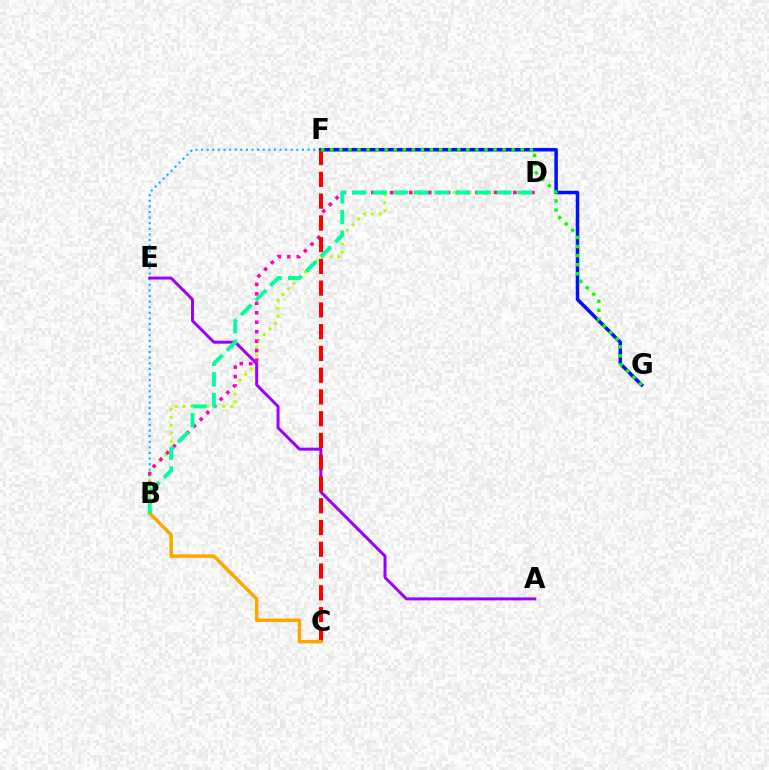{('B', 'F'): [{'color': '#00b5ff', 'line_style': 'dotted', 'thickness': 1.52}], ('B', 'D'): [{'color': '#b3ff00', 'line_style': 'dotted', 'thickness': 2.16}, {'color': '#ff00bd', 'line_style': 'dotted', 'thickness': 2.57}, {'color': '#00ff9d', 'line_style': 'dashed', 'thickness': 2.82}], ('F', 'G'): [{'color': '#0010ff', 'line_style': 'solid', 'thickness': 2.53}, {'color': '#08ff00', 'line_style': 'dotted', 'thickness': 2.47}], ('A', 'E'): [{'color': '#9b00ff', 'line_style': 'solid', 'thickness': 2.14}], ('C', 'F'): [{'color': '#ff0000', 'line_style': 'dashed', 'thickness': 2.96}], ('B', 'C'): [{'color': '#ffa500', 'line_style': 'solid', 'thickness': 2.51}]}